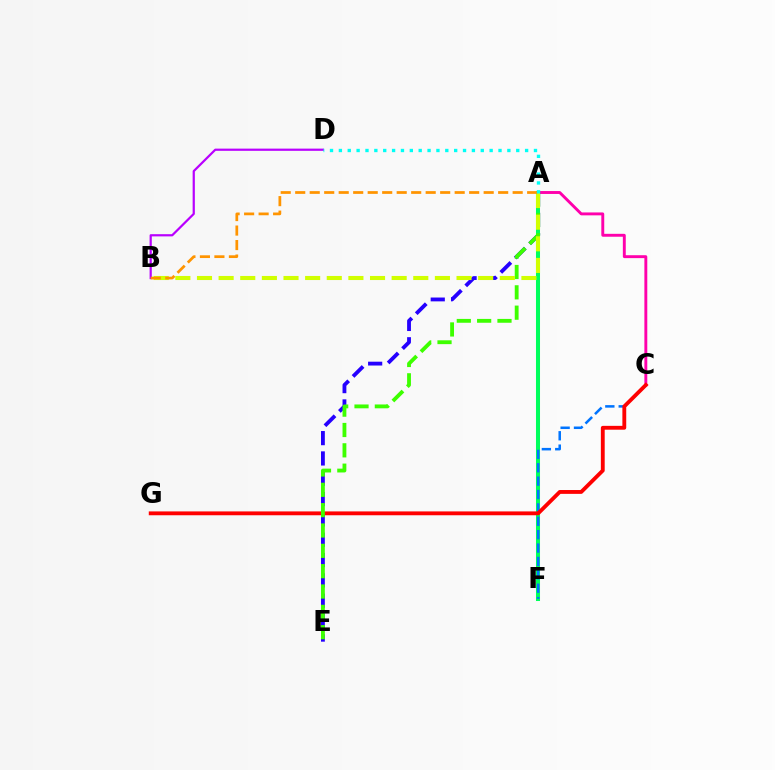{('A', 'C'): [{'color': '#ff00ac', 'line_style': 'solid', 'thickness': 2.09}], ('A', 'E'): [{'color': '#2500ff', 'line_style': 'dashed', 'thickness': 2.76}, {'color': '#3dff00', 'line_style': 'dashed', 'thickness': 2.76}], ('A', 'F'): [{'color': '#00ff5c', 'line_style': 'solid', 'thickness': 2.9}], ('C', 'F'): [{'color': '#0074ff', 'line_style': 'dashed', 'thickness': 1.82}], ('C', 'G'): [{'color': '#ff0000', 'line_style': 'solid', 'thickness': 2.77}], ('B', 'D'): [{'color': '#b900ff', 'line_style': 'solid', 'thickness': 1.59}], ('A', 'B'): [{'color': '#d1ff00', 'line_style': 'dashed', 'thickness': 2.94}, {'color': '#ff9400', 'line_style': 'dashed', 'thickness': 1.97}], ('A', 'D'): [{'color': '#00fff6', 'line_style': 'dotted', 'thickness': 2.41}]}